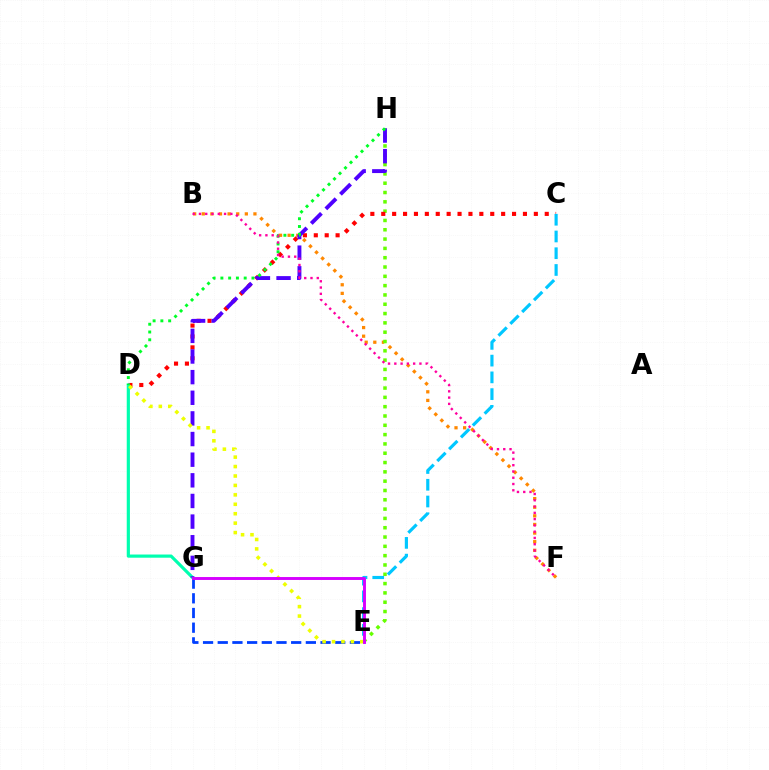{('B', 'F'): [{'color': '#ff8800', 'line_style': 'dotted', 'thickness': 2.34}, {'color': '#ff00a0', 'line_style': 'dotted', 'thickness': 1.71}], ('E', 'H'): [{'color': '#66ff00', 'line_style': 'dotted', 'thickness': 2.53}], ('C', 'D'): [{'color': '#ff0000', 'line_style': 'dotted', 'thickness': 2.96}], ('D', 'G'): [{'color': '#00ffaf', 'line_style': 'solid', 'thickness': 2.29}], ('E', 'G'): [{'color': '#003fff', 'line_style': 'dashed', 'thickness': 2.0}, {'color': '#d600ff', 'line_style': 'solid', 'thickness': 2.1}], ('G', 'H'): [{'color': '#4f00ff', 'line_style': 'dashed', 'thickness': 2.8}], ('D', 'H'): [{'color': '#00ff27', 'line_style': 'dotted', 'thickness': 2.11}], ('C', 'E'): [{'color': '#00c7ff', 'line_style': 'dashed', 'thickness': 2.27}], ('D', 'E'): [{'color': '#eeff00', 'line_style': 'dotted', 'thickness': 2.56}]}